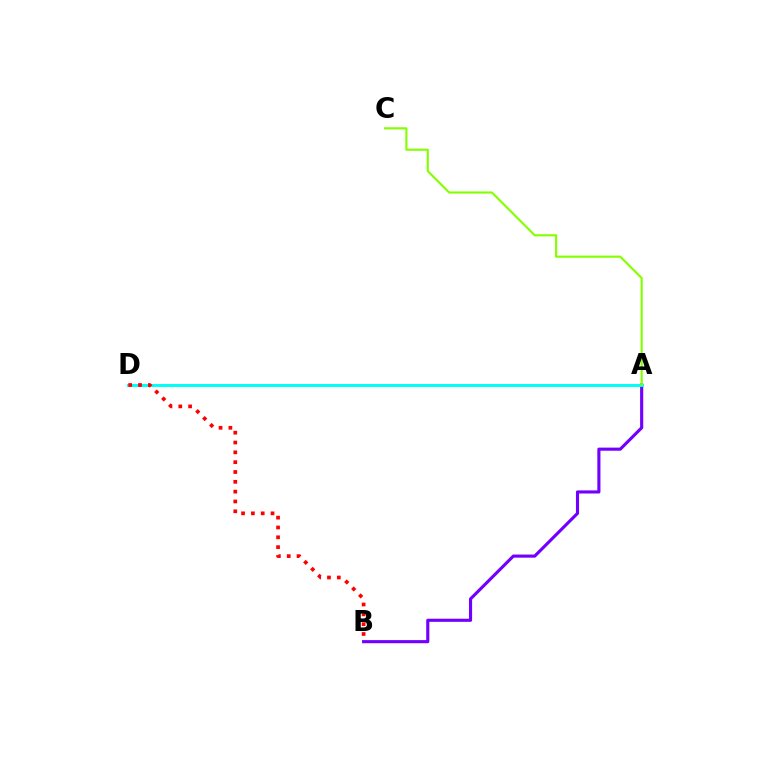{('A', 'B'): [{'color': '#7200ff', 'line_style': 'solid', 'thickness': 2.25}], ('A', 'D'): [{'color': '#00fff6', 'line_style': 'solid', 'thickness': 2.13}], ('A', 'C'): [{'color': '#84ff00', 'line_style': 'solid', 'thickness': 1.54}], ('B', 'D'): [{'color': '#ff0000', 'line_style': 'dotted', 'thickness': 2.67}]}